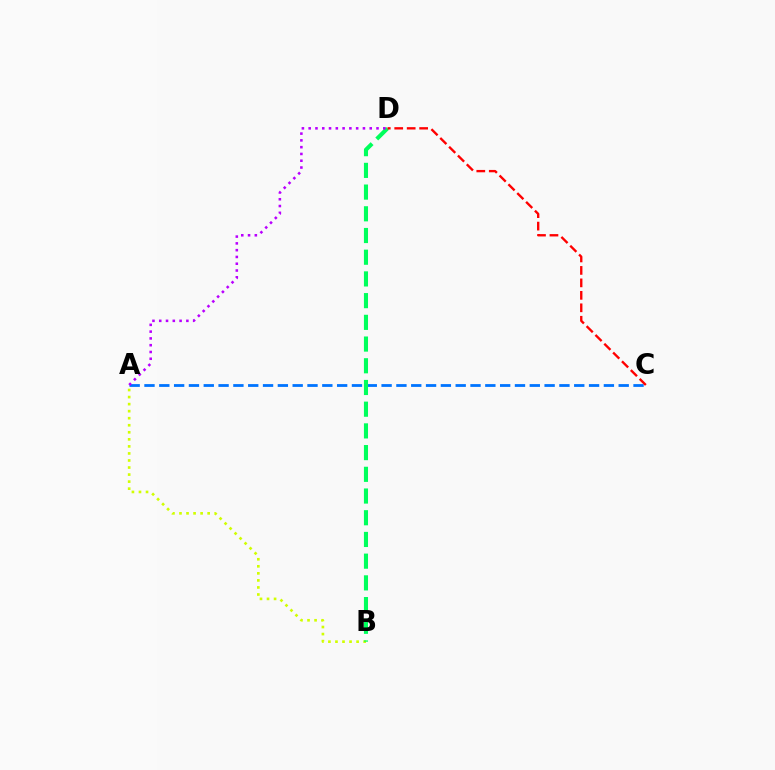{('A', 'C'): [{'color': '#0074ff', 'line_style': 'dashed', 'thickness': 2.01}], ('A', 'B'): [{'color': '#d1ff00', 'line_style': 'dotted', 'thickness': 1.91}], ('B', 'D'): [{'color': '#00ff5c', 'line_style': 'dashed', 'thickness': 2.95}], ('A', 'D'): [{'color': '#b900ff', 'line_style': 'dotted', 'thickness': 1.84}], ('C', 'D'): [{'color': '#ff0000', 'line_style': 'dashed', 'thickness': 1.69}]}